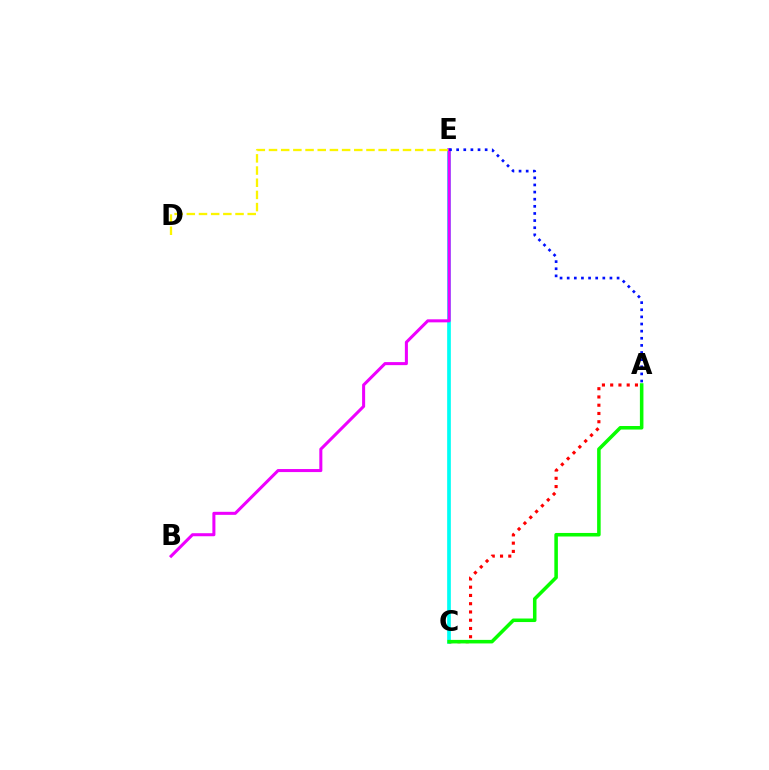{('C', 'E'): [{'color': '#00fff6', 'line_style': 'solid', 'thickness': 2.66}], ('A', 'C'): [{'color': '#ff0000', 'line_style': 'dotted', 'thickness': 2.24}, {'color': '#08ff00', 'line_style': 'solid', 'thickness': 2.55}], ('B', 'E'): [{'color': '#ee00ff', 'line_style': 'solid', 'thickness': 2.19}], ('A', 'E'): [{'color': '#0010ff', 'line_style': 'dotted', 'thickness': 1.94}], ('D', 'E'): [{'color': '#fcf500', 'line_style': 'dashed', 'thickness': 1.66}]}